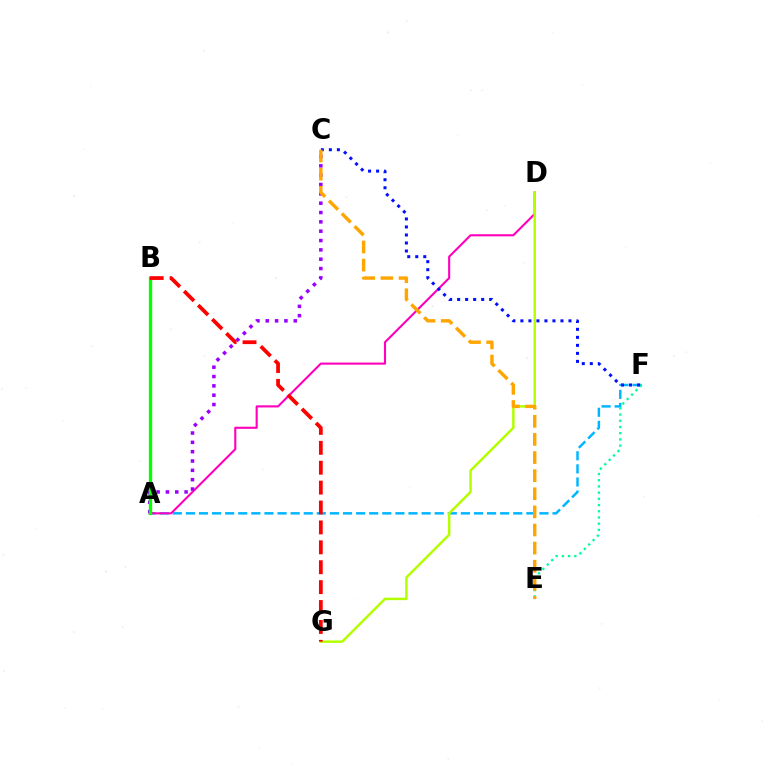{('A', 'F'): [{'color': '#00b5ff', 'line_style': 'dashed', 'thickness': 1.78}], ('E', 'F'): [{'color': '#00ff9d', 'line_style': 'dotted', 'thickness': 1.69}], ('A', 'D'): [{'color': '#ff00bd', 'line_style': 'solid', 'thickness': 1.52}], ('D', 'G'): [{'color': '#b3ff00', 'line_style': 'solid', 'thickness': 1.78}], ('A', 'C'): [{'color': '#9b00ff', 'line_style': 'dotted', 'thickness': 2.54}], ('C', 'F'): [{'color': '#0010ff', 'line_style': 'dotted', 'thickness': 2.18}], ('A', 'B'): [{'color': '#08ff00', 'line_style': 'solid', 'thickness': 2.39}], ('B', 'G'): [{'color': '#ff0000', 'line_style': 'dashed', 'thickness': 2.7}], ('C', 'E'): [{'color': '#ffa500', 'line_style': 'dashed', 'thickness': 2.46}]}